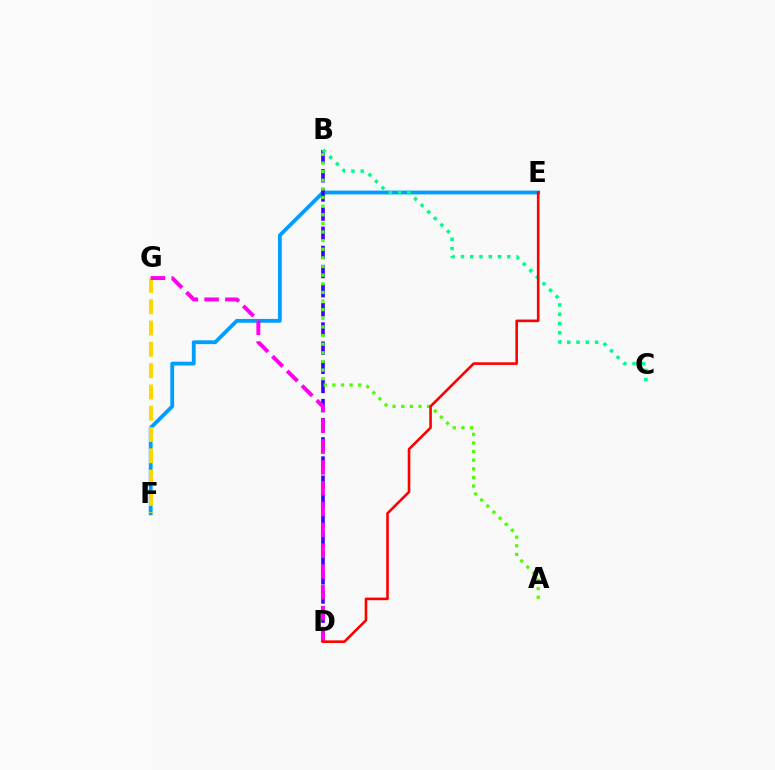{('E', 'F'): [{'color': '#009eff', 'line_style': 'solid', 'thickness': 2.74}], ('B', 'D'): [{'color': '#3700ff', 'line_style': 'dashed', 'thickness': 2.6}], ('F', 'G'): [{'color': '#ffd500', 'line_style': 'dashed', 'thickness': 2.89}], ('B', 'C'): [{'color': '#00ff86', 'line_style': 'dotted', 'thickness': 2.52}], ('D', 'G'): [{'color': '#ff00ed', 'line_style': 'dashed', 'thickness': 2.83}], ('A', 'B'): [{'color': '#4fff00', 'line_style': 'dotted', 'thickness': 2.34}], ('D', 'E'): [{'color': '#ff0000', 'line_style': 'solid', 'thickness': 1.88}]}